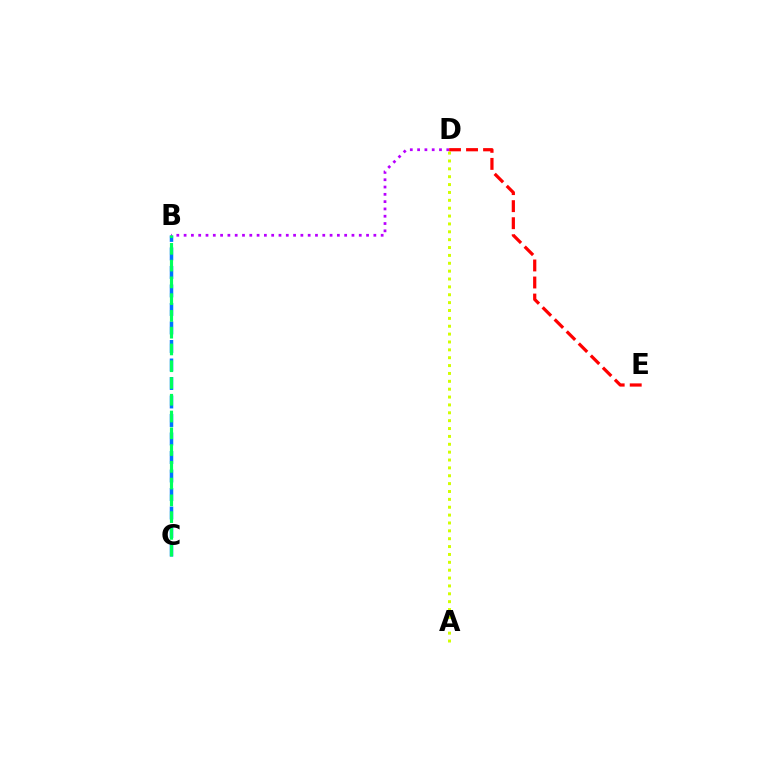{('B', 'C'): [{'color': '#0074ff', 'line_style': 'dashed', 'thickness': 2.51}, {'color': '#00ff5c', 'line_style': 'dashed', 'thickness': 2.28}], ('A', 'D'): [{'color': '#d1ff00', 'line_style': 'dotted', 'thickness': 2.14}], ('B', 'D'): [{'color': '#b900ff', 'line_style': 'dotted', 'thickness': 1.98}], ('D', 'E'): [{'color': '#ff0000', 'line_style': 'dashed', 'thickness': 2.32}]}